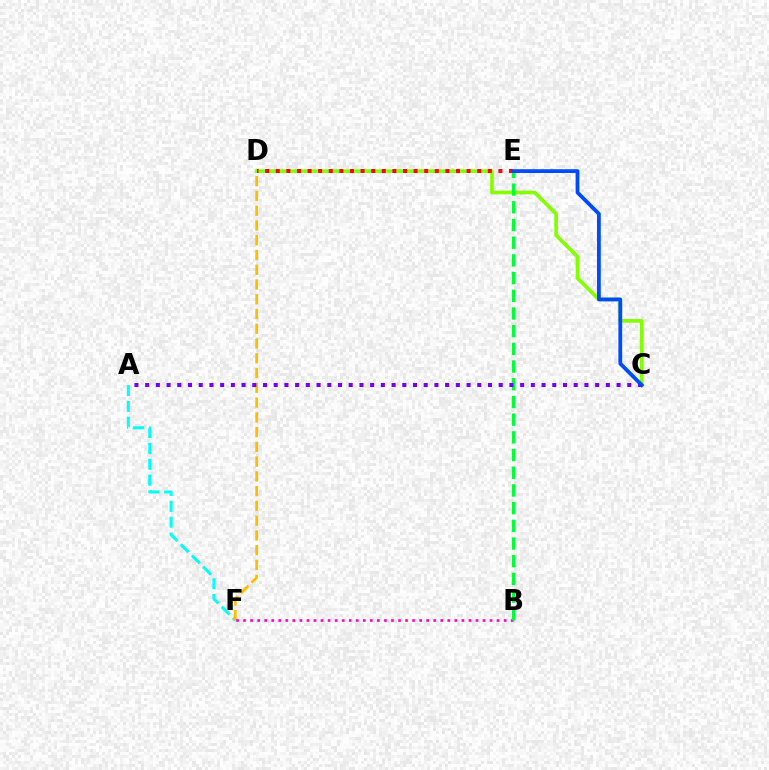{('A', 'F'): [{'color': '#00fff6', 'line_style': 'dashed', 'thickness': 2.15}], ('D', 'F'): [{'color': '#ffbd00', 'line_style': 'dashed', 'thickness': 2.01}], ('B', 'F'): [{'color': '#ff00cf', 'line_style': 'dotted', 'thickness': 1.91}], ('C', 'D'): [{'color': '#84ff00', 'line_style': 'solid', 'thickness': 2.63}], ('B', 'E'): [{'color': '#00ff39', 'line_style': 'dashed', 'thickness': 2.4}], ('D', 'E'): [{'color': '#ff0000', 'line_style': 'dotted', 'thickness': 2.88}], ('A', 'C'): [{'color': '#7200ff', 'line_style': 'dotted', 'thickness': 2.91}], ('C', 'E'): [{'color': '#004bff', 'line_style': 'solid', 'thickness': 2.73}]}